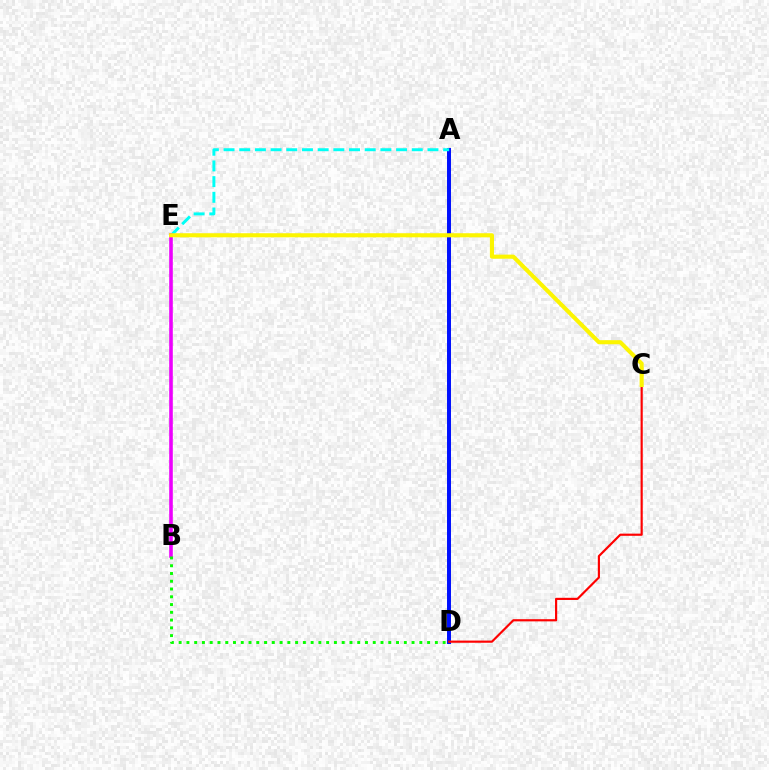{('A', 'D'): [{'color': '#0010ff', 'line_style': 'solid', 'thickness': 2.85}], ('A', 'E'): [{'color': '#00fff6', 'line_style': 'dashed', 'thickness': 2.13}], ('B', 'E'): [{'color': '#ee00ff', 'line_style': 'solid', 'thickness': 2.59}], ('B', 'D'): [{'color': '#08ff00', 'line_style': 'dotted', 'thickness': 2.11}], ('C', 'D'): [{'color': '#ff0000', 'line_style': 'solid', 'thickness': 1.56}], ('C', 'E'): [{'color': '#fcf500', 'line_style': 'solid', 'thickness': 2.95}]}